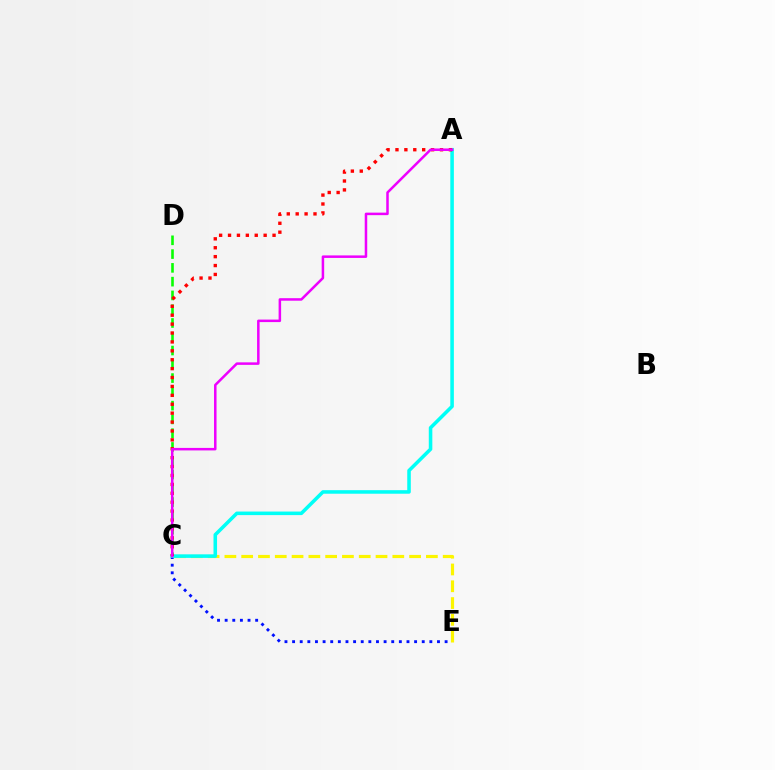{('C', 'E'): [{'color': '#fcf500', 'line_style': 'dashed', 'thickness': 2.28}, {'color': '#0010ff', 'line_style': 'dotted', 'thickness': 2.07}], ('C', 'D'): [{'color': '#08ff00', 'line_style': 'dashed', 'thickness': 1.87}], ('A', 'C'): [{'color': '#00fff6', 'line_style': 'solid', 'thickness': 2.56}, {'color': '#ff0000', 'line_style': 'dotted', 'thickness': 2.42}, {'color': '#ee00ff', 'line_style': 'solid', 'thickness': 1.81}]}